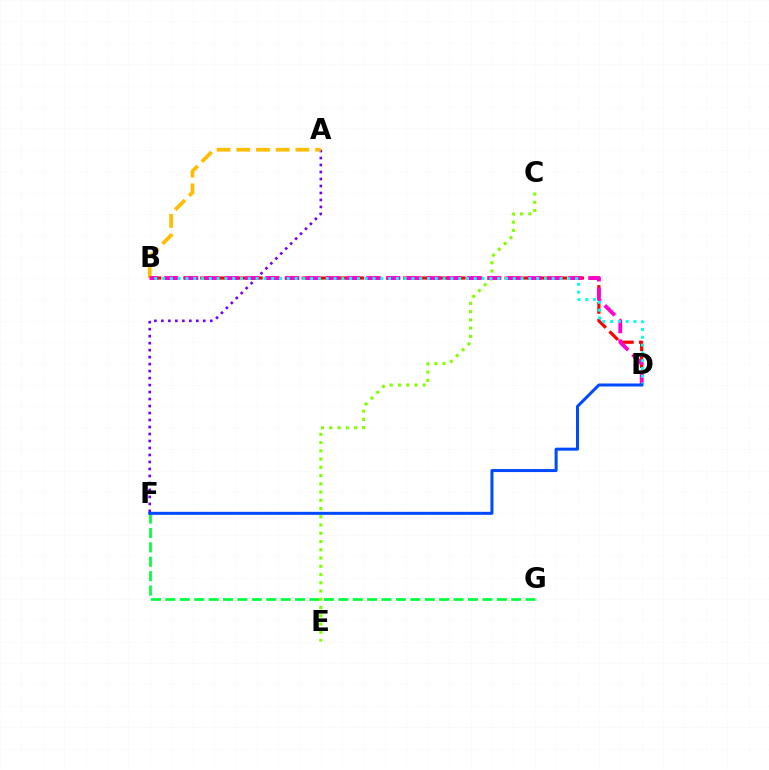{('A', 'F'): [{'color': '#7200ff', 'line_style': 'dotted', 'thickness': 1.9}], ('F', 'G'): [{'color': '#00ff39', 'line_style': 'dashed', 'thickness': 1.96}], ('A', 'B'): [{'color': '#ffbd00', 'line_style': 'dashed', 'thickness': 2.68}], ('C', 'E'): [{'color': '#84ff00', 'line_style': 'dotted', 'thickness': 2.24}], ('B', 'D'): [{'color': '#ff0000', 'line_style': 'dashed', 'thickness': 2.3}, {'color': '#ff00cf', 'line_style': 'dashed', 'thickness': 2.74}, {'color': '#00fff6', 'line_style': 'dotted', 'thickness': 2.12}], ('D', 'F'): [{'color': '#004bff', 'line_style': 'solid', 'thickness': 2.17}]}